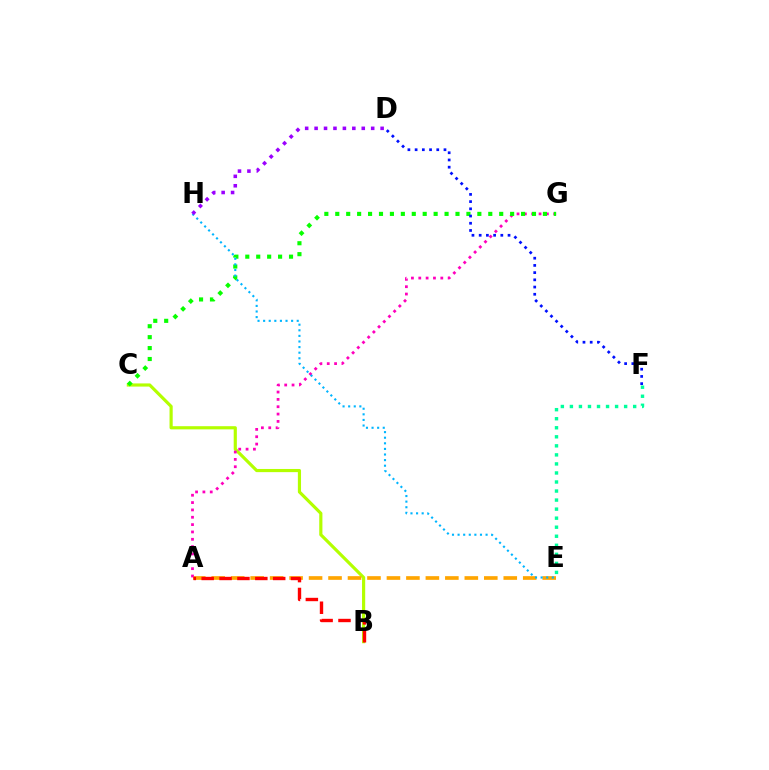{('B', 'C'): [{'color': '#b3ff00', 'line_style': 'solid', 'thickness': 2.28}], ('A', 'E'): [{'color': '#ffa500', 'line_style': 'dashed', 'thickness': 2.64}], ('A', 'G'): [{'color': '#ff00bd', 'line_style': 'dotted', 'thickness': 1.99}], ('C', 'G'): [{'color': '#08ff00', 'line_style': 'dotted', 'thickness': 2.97}], ('E', 'H'): [{'color': '#00b5ff', 'line_style': 'dotted', 'thickness': 1.52}], ('E', 'F'): [{'color': '#00ff9d', 'line_style': 'dotted', 'thickness': 2.46}], ('A', 'B'): [{'color': '#ff0000', 'line_style': 'dashed', 'thickness': 2.43}], ('D', 'F'): [{'color': '#0010ff', 'line_style': 'dotted', 'thickness': 1.96}], ('D', 'H'): [{'color': '#9b00ff', 'line_style': 'dotted', 'thickness': 2.56}]}